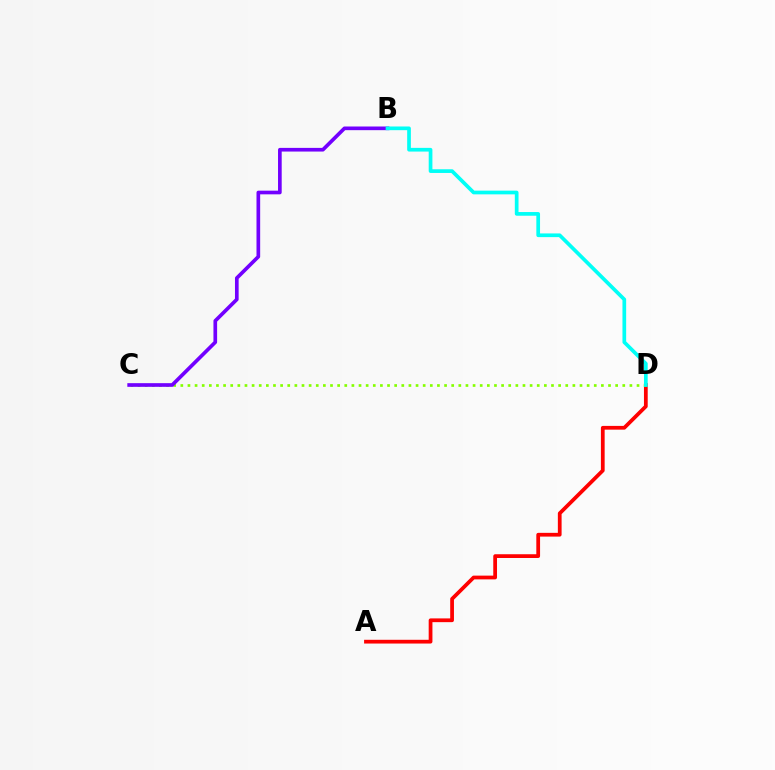{('A', 'D'): [{'color': '#ff0000', 'line_style': 'solid', 'thickness': 2.7}], ('C', 'D'): [{'color': '#84ff00', 'line_style': 'dotted', 'thickness': 1.94}], ('B', 'C'): [{'color': '#7200ff', 'line_style': 'solid', 'thickness': 2.64}], ('B', 'D'): [{'color': '#00fff6', 'line_style': 'solid', 'thickness': 2.66}]}